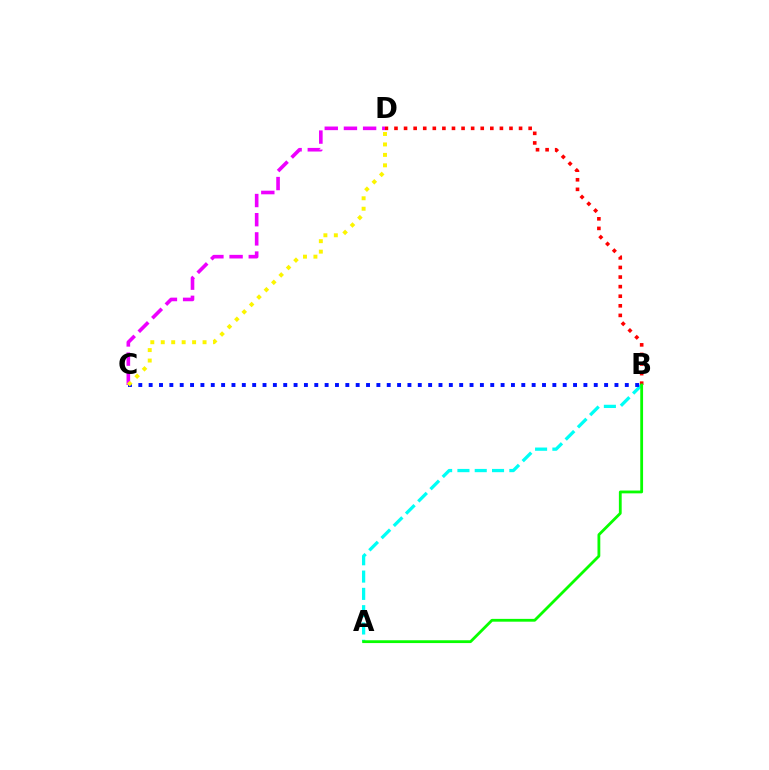{('A', 'B'): [{'color': '#00fff6', 'line_style': 'dashed', 'thickness': 2.35}, {'color': '#08ff00', 'line_style': 'solid', 'thickness': 2.02}], ('B', 'D'): [{'color': '#ff0000', 'line_style': 'dotted', 'thickness': 2.6}], ('B', 'C'): [{'color': '#0010ff', 'line_style': 'dotted', 'thickness': 2.81}], ('C', 'D'): [{'color': '#ee00ff', 'line_style': 'dashed', 'thickness': 2.61}, {'color': '#fcf500', 'line_style': 'dotted', 'thickness': 2.84}]}